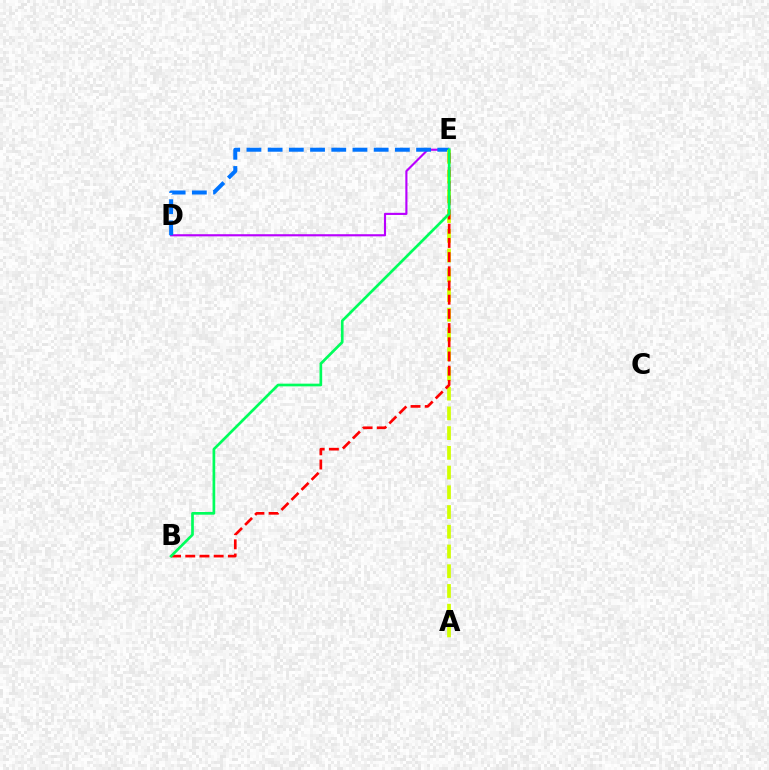{('D', 'E'): [{'color': '#b900ff', 'line_style': 'solid', 'thickness': 1.54}, {'color': '#0074ff', 'line_style': 'dashed', 'thickness': 2.88}], ('A', 'E'): [{'color': '#d1ff00', 'line_style': 'dashed', 'thickness': 2.68}], ('B', 'E'): [{'color': '#ff0000', 'line_style': 'dashed', 'thickness': 1.93}, {'color': '#00ff5c', 'line_style': 'solid', 'thickness': 1.94}]}